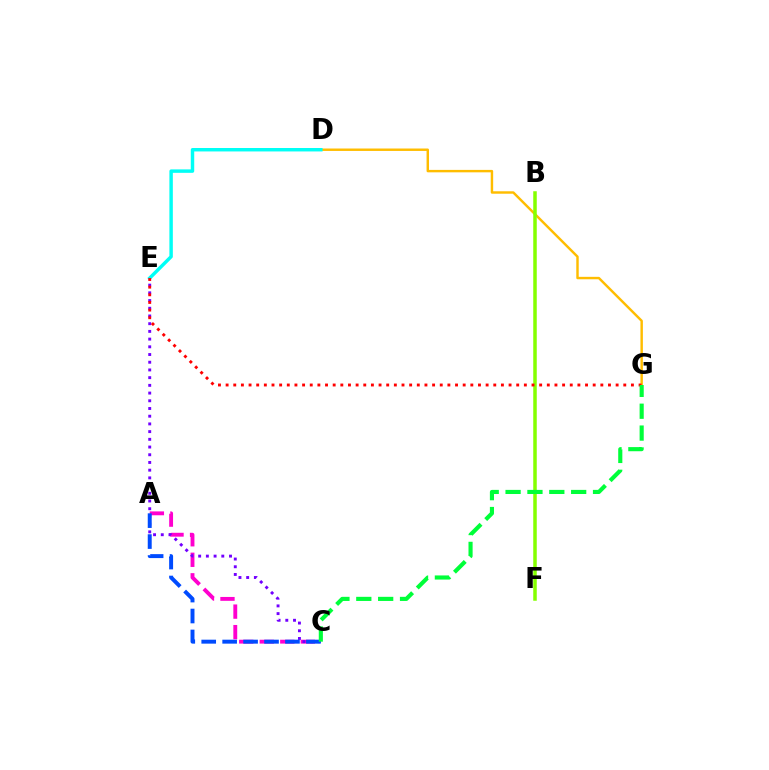{('D', 'G'): [{'color': '#ffbd00', 'line_style': 'solid', 'thickness': 1.75}], ('A', 'C'): [{'color': '#ff00cf', 'line_style': 'dashed', 'thickness': 2.79}, {'color': '#004bff', 'line_style': 'dashed', 'thickness': 2.84}], ('C', 'E'): [{'color': '#7200ff', 'line_style': 'dotted', 'thickness': 2.09}], ('D', 'E'): [{'color': '#00fff6', 'line_style': 'solid', 'thickness': 2.48}], ('B', 'F'): [{'color': '#84ff00', 'line_style': 'solid', 'thickness': 2.52}], ('E', 'G'): [{'color': '#ff0000', 'line_style': 'dotted', 'thickness': 2.08}], ('C', 'G'): [{'color': '#00ff39', 'line_style': 'dashed', 'thickness': 2.97}]}